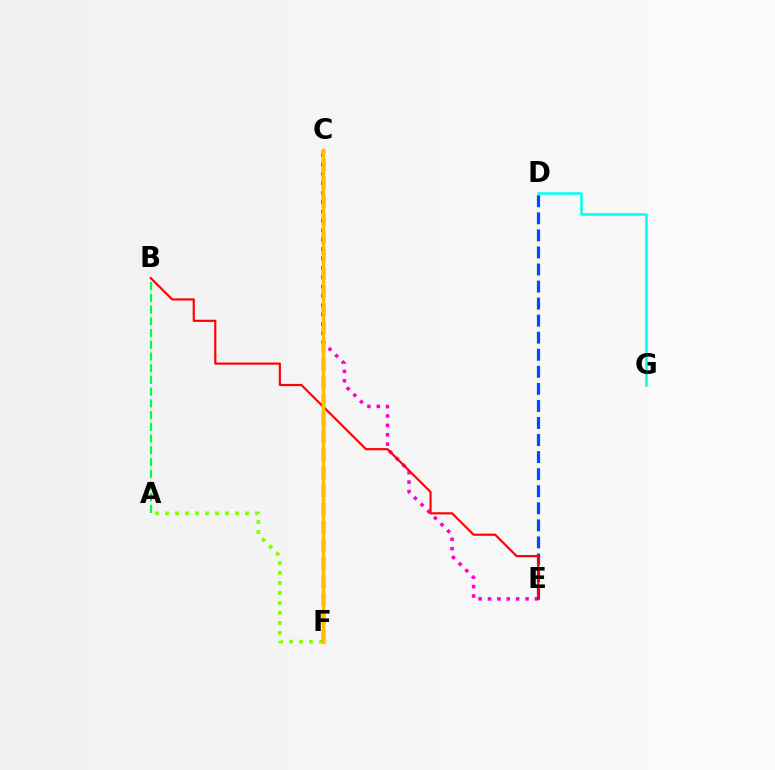{('A', 'F'): [{'color': '#84ff00', 'line_style': 'dotted', 'thickness': 2.71}], ('C', 'E'): [{'color': '#ff00cf', 'line_style': 'dotted', 'thickness': 2.55}], ('D', 'G'): [{'color': '#00fff6', 'line_style': 'solid', 'thickness': 1.82}], ('D', 'E'): [{'color': '#004bff', 'line_style': 'dashed', 'thickness': 2.32}], ('A', 'B'): [{'color': '#00ff39', 'line_style': 'dashed', 'thickness': 1.59}], ('C', 'F'): [{'color': '#7200ff', 'line_style': 'dashed', 'thickness': 2.46}, {'color': '#ffbd00', 'line_style': 'solid', 'thickness': 2.43}], ('B', 'E'): [{'color': '#ff0000', 'line_style': 'solid', 'thickness': 1.55}]}